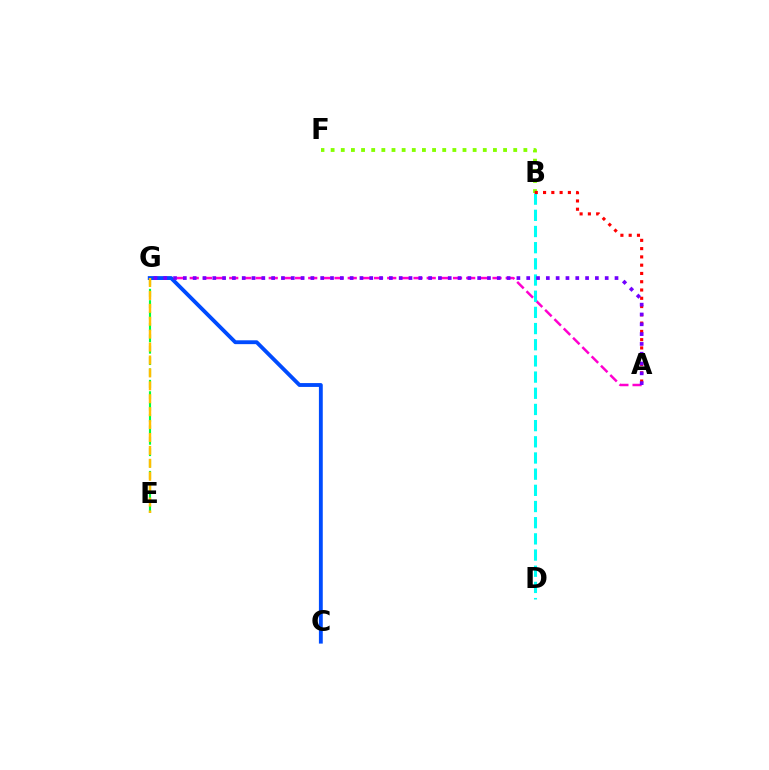{('A', 'G'): [{'color': '#ff00cf', 'line_style': 'dashed', 'thickness': 1.79}, {'color': '#7200ff', 'line_style': 'dotted', 'thickness': 2.67}], ('B', 'F'): [{'color': '#84ff00', 'line_style': 'dotted', 'thickness': 2.76}], ('B', 'D'): [{'color': '#00fff6', 'line_style': 'dashed', 'thickness': 2.2}], ('E', 'G'): [{'color': '#00ff39', 'line_style': 'dashed', 'thickness': 1.55}, {'color': '#ffbd00', 'line_style': 'dashed', 'thickness': 1.75}], ('C', 'G'): [{'color': '#004bff', 'line_style': 'solid', 'thickness': 2.77}], ('A', 'B'): [{'color': '#ff0000', 'line_style': 'dotted', 'thickness': 2.25}]}